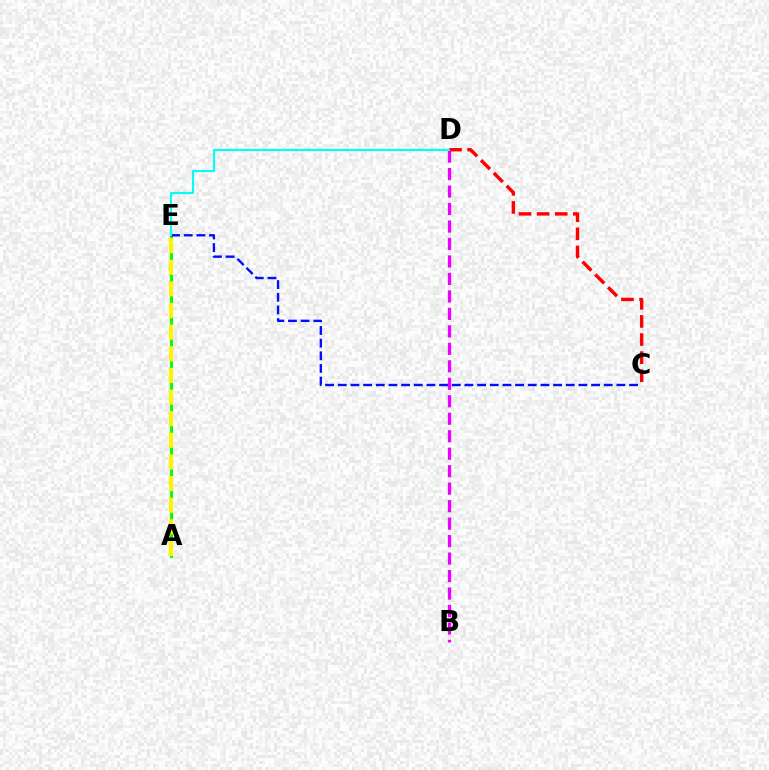{('A', 'E'): [{'color': '#08ff00', 'line_style': 'solid', 'thickness': 2.15}, {'color': '#fcf500', 'line_style': 'dashed', 'thickness': 2.94}], ('C', 'E'): [{'color': '#0010ff', 'line_style': 'dashed', 'thickness': 1.72}], ('B', 'D'): [{'color': '#ee00ff', 'line_style': 'dashed', 'thickness': 2.37}], ('C', 'D'): [{'color': '#ff0000', 'line_style': 'dashed', 'thickness': 2.46}], ('D', 'E'): [{'color': '#00fff6', 'line_style': 'solid', 'thickness': 1.55}]}